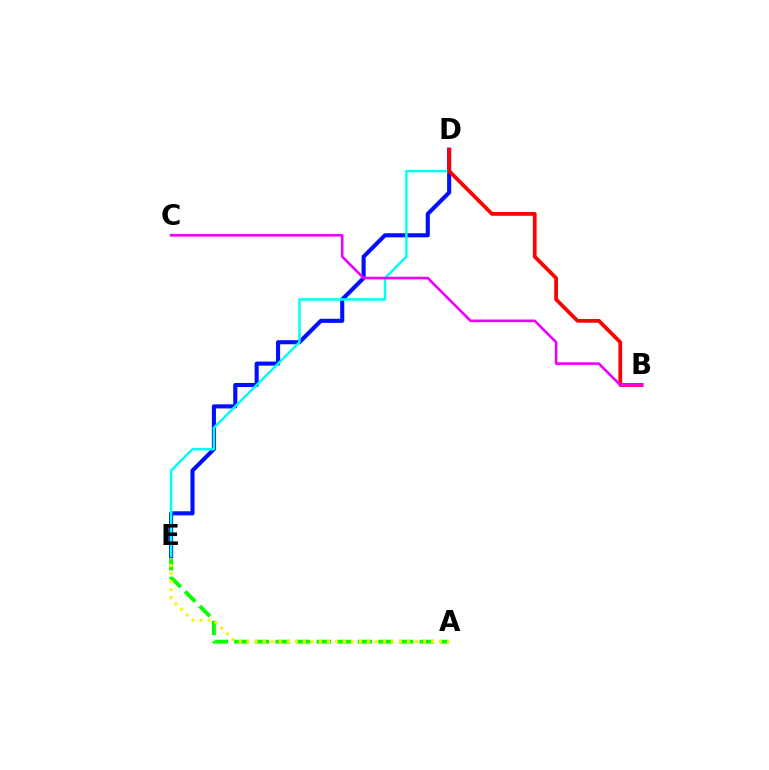{('A', 'E'): [{'color': '#08ff00', 'line_style': 'dashed', 'thickness': 2.8}, {'color': '#fcf500', 'line_style': 'dotted', 'thickness': 2.18}], ('D', 'E'): [{'color': '#0010ff', 'line_style': 'solid', 'thickness': 2.95}, {'color': '#00fff6', 'line_style': 'solid', 'thickness': 1.77}], ('B', 'D'): [{'color': '#ff0000', 'line_style': 'solid', 'thickness': 2.71}], ('B', 'C'): [{'color': '#ee00ff', 'line_style': 'solid', 'thickness': 1.88}]}